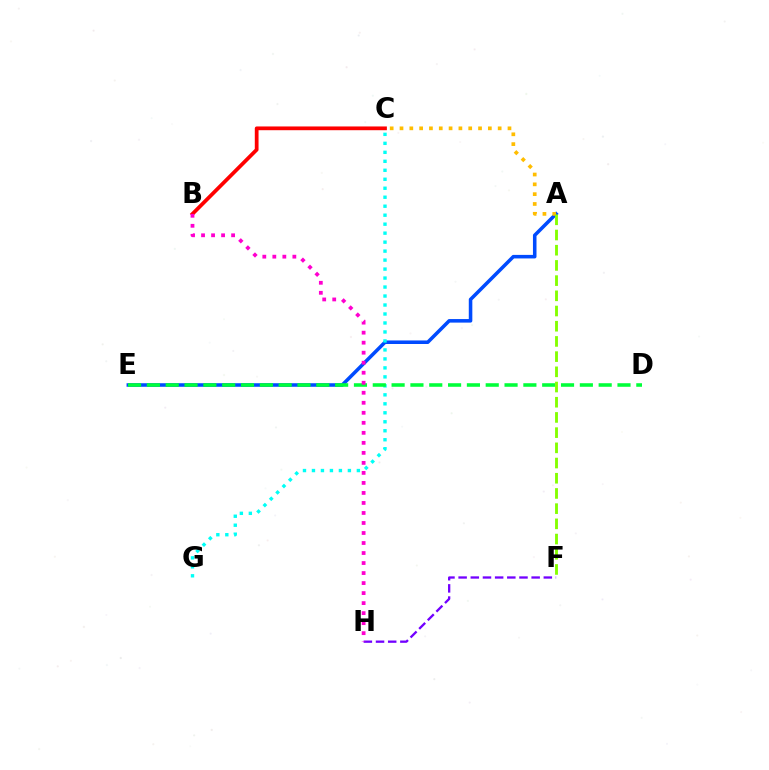{('A', 'E'): [{'color': '#004bff', 'line_style': 'solid', 'thickness': 2.55}], ('F', 'H'): [{'color': '#7200ff', 'line_style': 'dashed', 'thickness': 1.65}], ('B', 'C'): [{'color': '#ff0000', 'line_style': 'solid', 'thickness': 2.7}], ('C', 'G'): [{'color': '#00fff6', 'line_style': 'dotted', 'thickness': 2.44}], ('D', 'E'): [{'color': '#00ff39', 'line_style': 'dashed', 'thickness': 2.56}], ('A', 'C'): [{'color': '#ffbd00', 'line_style': 'dotted', 'thickness': 2.67}], ('A', 'F'): [{'color': '#84ff00', 'line_style': 'dashed', 'thickness': 2.07}], ('B', 'H'): [{'color': '#ff00cf', 'line_style': 'dotted', 'thickness': 2.72}]}